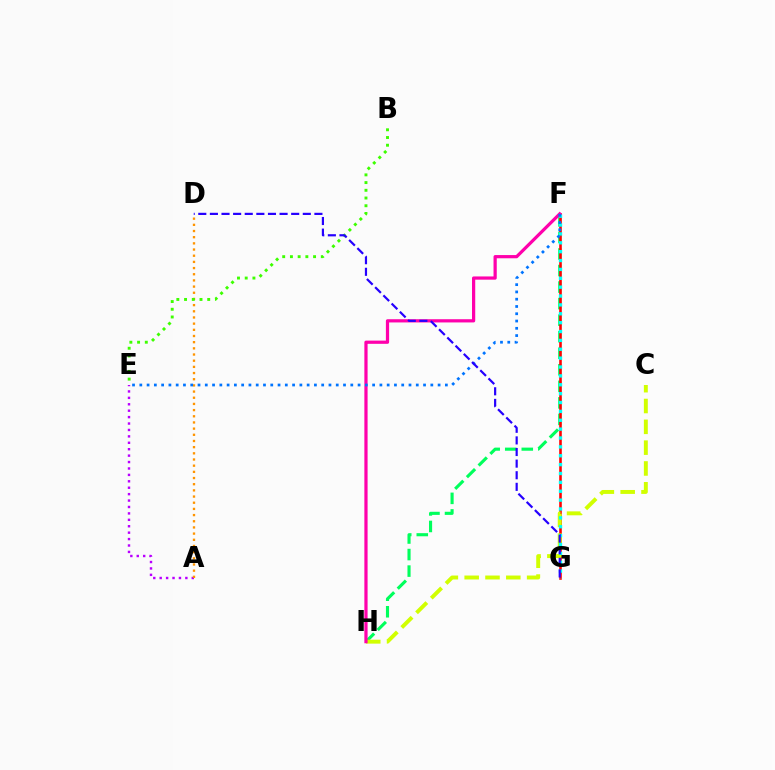{('F', 'H'): [{'color': '#00ff5c', 'line_style': 'dashed', 'thickness': 2.25}, {'color': '#ff00ac', 'line_style': 'solid', 'thickness': 2.32}], ('F', 'G'): [{'color': '#ff0000', 'line_style': 'solid', 'thickness': 1.86}, {'color': '#00fff6', 'line_style': 'dotted', 'thickness': 2.41}], ('C', 'H'): [{'color': '#d1ff00', 'line_style': 'dashed', 'thickness': 2.83}], ('A', 'E'): [{'color': '#b900ff', 'line_style': 'dotted', 'thickness': 1.74}], ('A', 'D'): [{'color': '#ff9400', 'line_style': 'dotted', 'thickness': 1.68}], ('E', 'F'): [{'color': '#0074ff', 'line_style': 'dotted', 'thickness': 1.98}], ('B', 'E'): [{'color': '#3dff00', 'line_style': 'dotted', 'thickness': 2.1}], ('D', 'G'): [{'color': '#2500ff', 'line_style': 'dashed', 'thickness': 1.58}]}